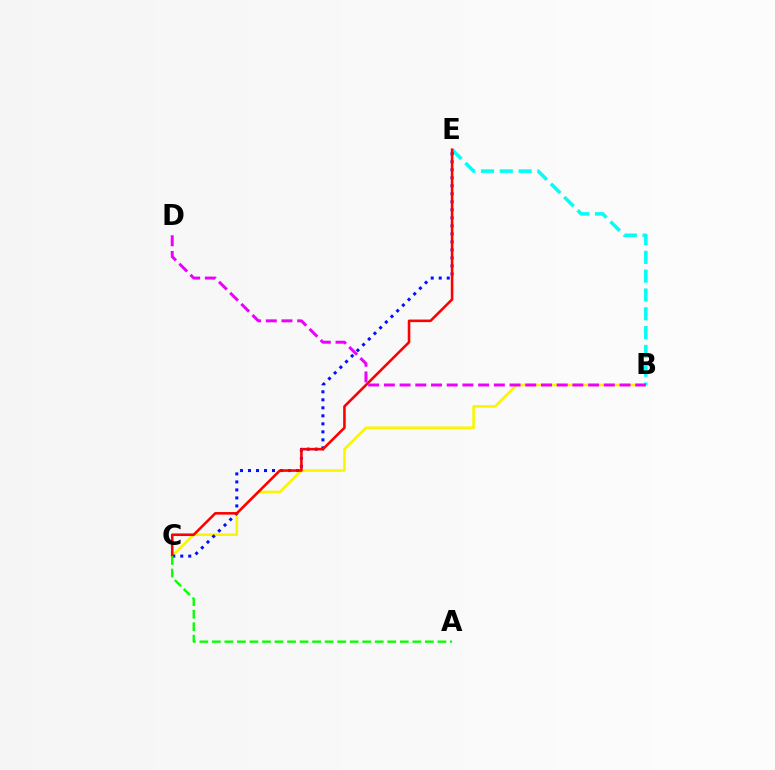{('B', 'C'): [{'color': '#fcf500', 'line_style': 'solid', 'thickness': 1.88}], ('B', 'E'): [{'color': '#00fff6', 'line_style': 'dashed', 'thickness': 2.56}], ('C', 'E'): [{'color': '#0010ff', 'line_style': 'dotted', 'thickness': 2.18}, {'color': '#ff0000', 'line_style': 'solid', 'thickness': 1.86}], ('A', 'C'): [{'color': '#08ff00', 'line_style': 'dashed', 'thickness': 1.7}], ('B', 'D'): [{'color': '#ee00ff', 'line_style': 'dashed', 'thickness': 2.13}]}